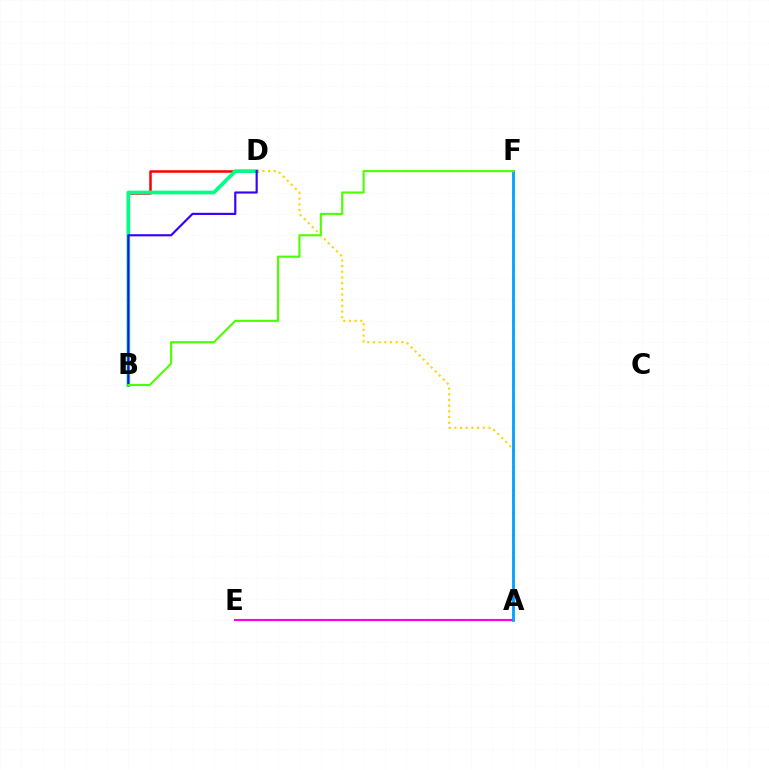{('B', 'D'): [{'color': '#ff0000', 'line_style': 'solid', 'thickness': 1.81}, {'color': '#00ff86', 'line_style': 'solid', 'thickness': 2.66}, {'color': '#3700ff', 'line_style': 'solid', 'thickness': 1.55}], ('A', 'E'): [{'color': '#ff00ed', 'line_style': 'solid', 'thickness': 1.53}], ('A', 'D'): [{'color': '#ffd500', 'line_style': 'dotted', 'thickness': 1.54}], ('A', 'F'): [{'color': '#009eff', 'line_style': 'solid', 'thickness': 2.0}], ('B', 'F'): [{'color': '#4fff00', 'line_style': 'solid', 'thickness': 1.53}]}